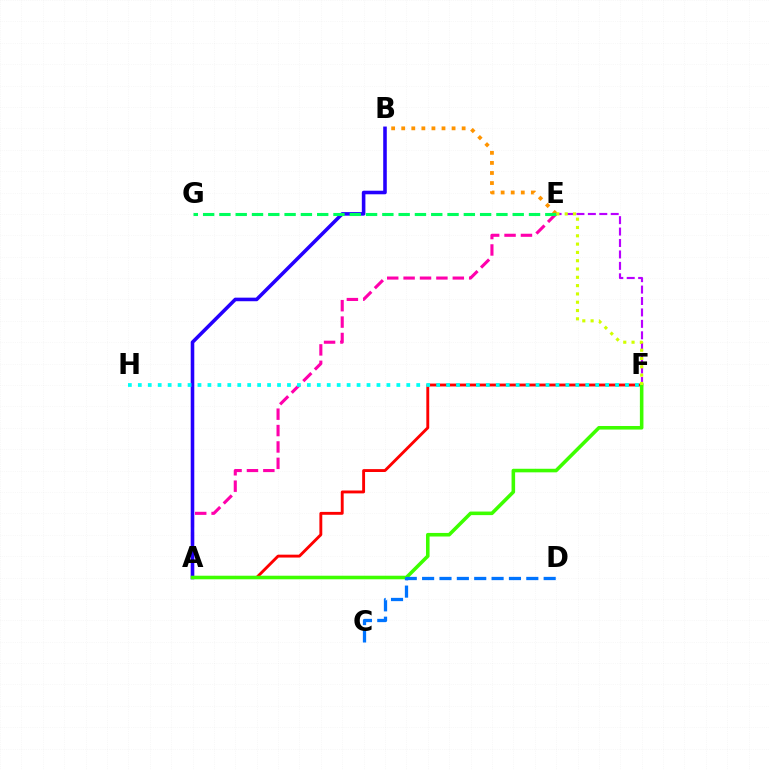{('A', 'F'): [{'color': '#ff0000', 'line_style': 'solid', 'thickness': 2.08}, {'color': '#3dff00', 'line_style': 'solid', 'thickness': 2.57}], ('A', 'E'): [{'color': '#ff00ac', 'line_style': 'dashed', 'thickness': 2.23}], ('A', 'B'): [{'color': '#2500ff', 'line_style': 'solid', 'thickness': 2.57}], ('C', 'D'): [{'color': '#0074ff', 'line_style': 'dashed', 'thickness': 2.36}], ('E', 'F'): [{'color': '#b900ff', 'line_style': 'dashed', 'thickness': 1.55}, {'color': '#d1ff00', 'line_style': 'dotted', 'thickness': 2.26}], ('B', 'E'): [{'color': '#ff9400', 'line_style': 'dotted', 'thickness': 2.74}], ('E', 'G'): [{'color': '#00ff5c', 'line_style': 'dashed', 'thickness': 2.21}], ('F', 'H'): [{'color': '#00fff6', 'line_style': 'dotted', 'thickness': 2.7}]}